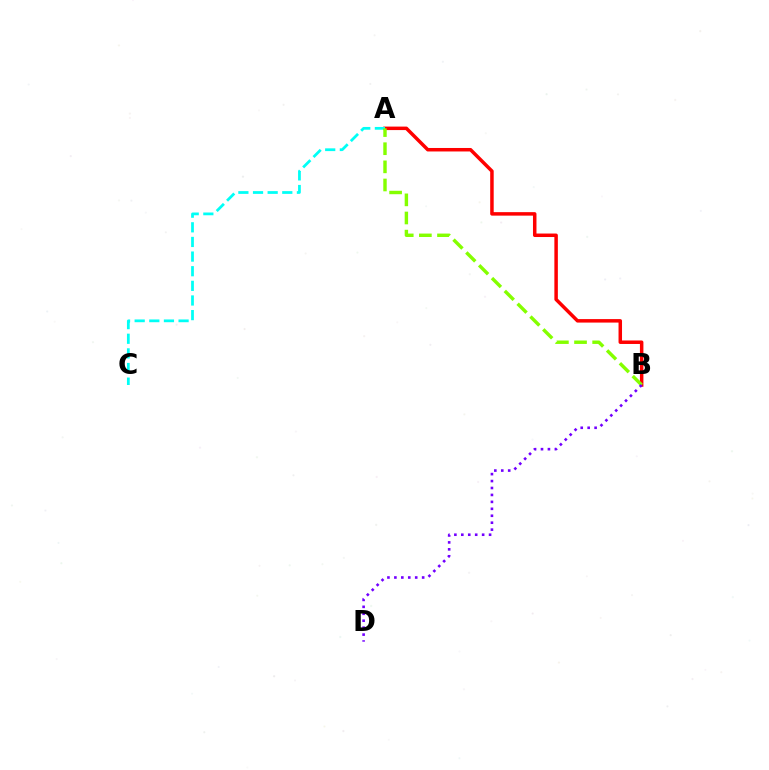{('A', 'B'): [{'color': '#ff0000', 'line_style': 'solid', 'thickness': 2.51}, {'color': '#84ff00', 'line_style': 'dashed', 'thickness': 2.46}], ('A', 'C'): [{'color': '#00fff6', 'line_style': 'dashed', 'thickness': 1.99}], ('B', 'D'): [{'color': '#7200ff', 'line_style': 'dotted', 'thickness': 1.89}]}